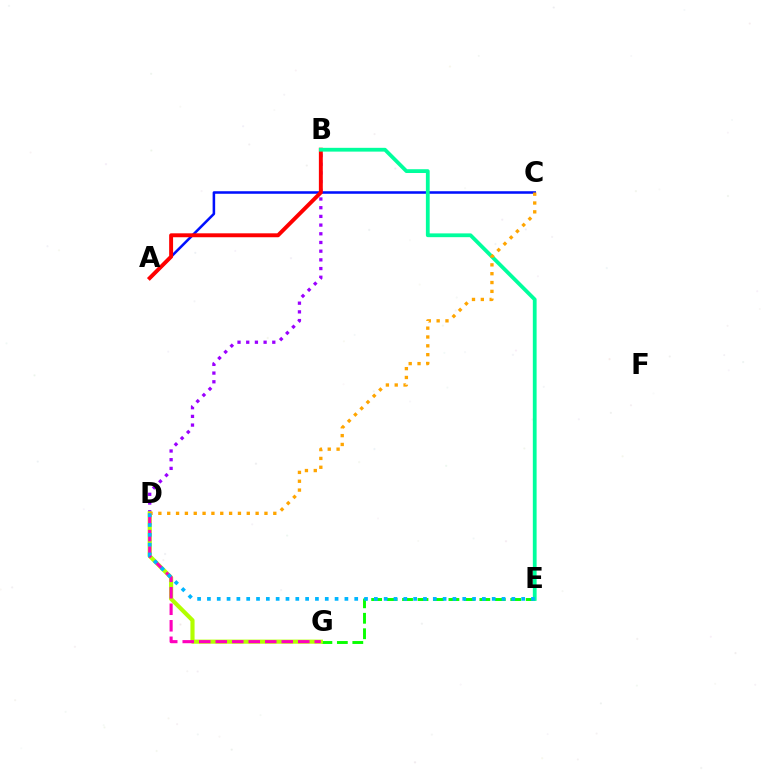{('A', 'C'): [{'color': '#0010ff', 'line_style': 'solid', 'thickness': 1.83}], ('E', 'G'): [{'color': '#08ff00', 'line_style': 'dashed', 'thickness': 2.1}], ('B', 'D'): [{'color': '#9b00ff', 'line_style': 'dotted', 'thickness': 2.36}], ('D', 'G'): [{'color': '#b3ff00', 'line_style': 'solid', 'thickness': 2.97}, {'color': '#ff00bd', 'line_style': 'dashed', 'thickness': 2.24}], ('A', 'B'): [{'color': '#ff0000', 'line_style': 'solid', 'thickness': 2.83}], ('B', 'E'): [{'color': '#00ff9d', 'line_style': 'solid', 'thickness': 2.72}], ('C', 'D'): [{'color': '#ffa500', 'line_style': 'dotted', 'thickness': 2.4}], ('D', 'E'): [{'color': '#00b5ff', 'line_style': 'dotted', 'thickness': 2.67}]}